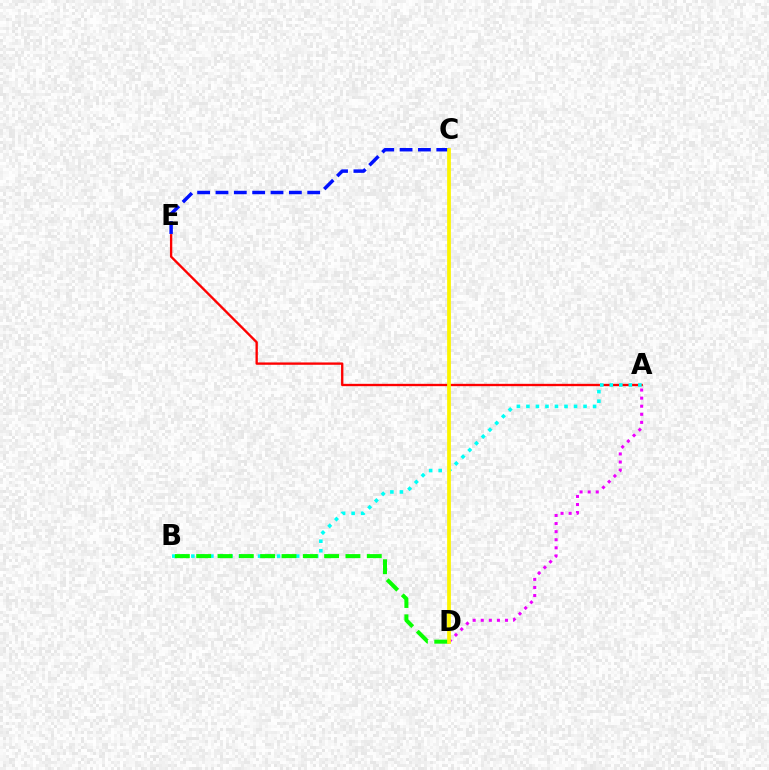{('C', 'E'): [{'color': '#0010ff', 'line_style': 'dashed', 'thickness': 2.49}], ('A', 'E'): [{'color': '#ff0000', 'line_style': 'solid', 'thickness': 1.68}], ('A', 'D'): [{'color': '#ee00ff', 'line_style': 'dotted', 'thickness': 2.2}], ('A', 'B'): [{'color': '#00fff6', 'line_style': 'dotted', 'thickness': 2.59}], ('B', 'D'): [{'color': '#08ff00', 'line_style': 'dashed', 'thickness': 2.9}], ('C', 'D'): [{'color': '#fcf500', 'line_style': 'solid', 'thickness': 2.69}]}